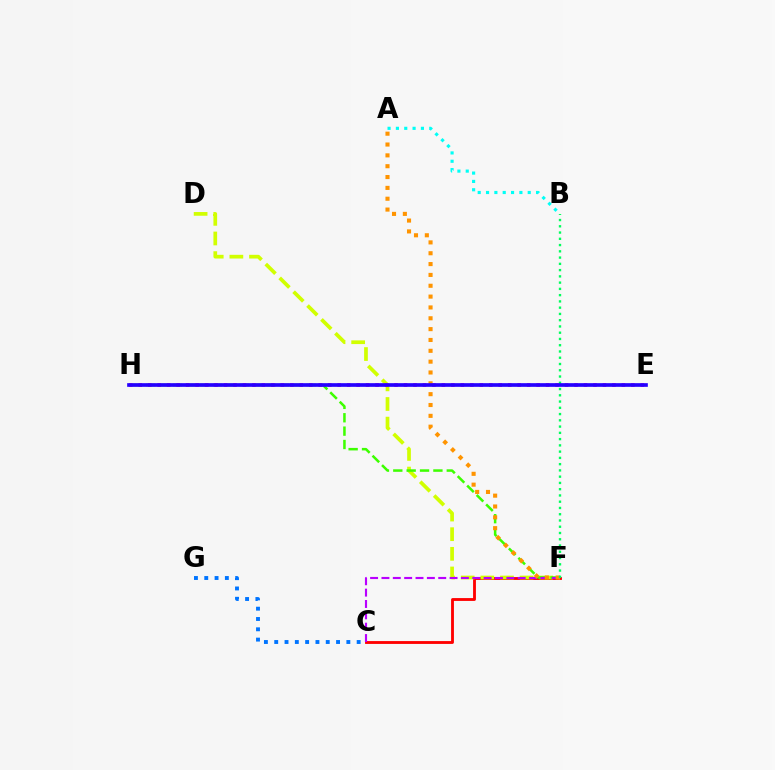{('C', 'F'): [{'color': '#ff0000', 'line_style': 'solid', 'thickness': 2.05}, {'color': '#b900ff', 'line_style': 'dashed', 'thickness': 1.54}], ('A', 'B'): [{'color': '#00fff6', 'line_style': 'dotted', 'thickness': 2.27}], ('D', 'F'): [{'color': '#d1ff00', 'line_style': 'dashed', 'thickness': 2.67}], ('C', 'G'): [{'color': '#0074ff', 'line_style': 'dotted', 'thickness': 2.8}], ('F', 'H'): [{'color': '#3dff00', 'line_style': 'dashed', 'thickness': 1.82}], ('E', 'H'): [{'color': '#ff00ac', 'line_style': 'dotted', 'thickness': 2.57}, {'color': '#2500ff', 'line_style': 'solid', 'thickness': 2.64}], ('A', 'F'): [{'color': '#ff9400', 'line_style': 'dotted', 'thickness': 2.95}], ('B', 'F'): [{'color': '#00ff5c', 'line_style': 'dotted', 'thickness': 1.7}]}